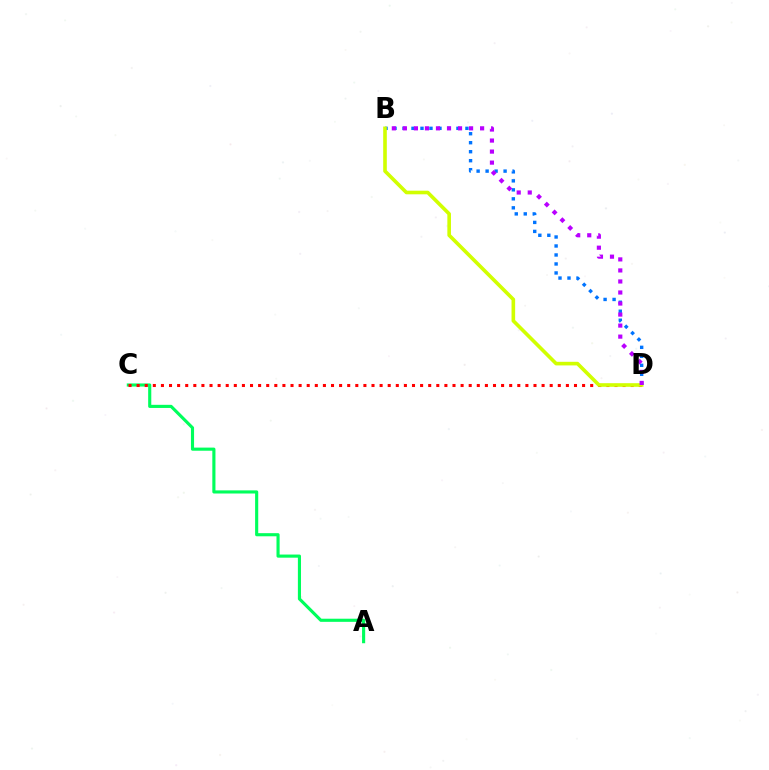{('B', 'D'): [{'color': '#0074ff', 'line_style': 'dotted', 'thickness': 2.44}, {'color': '#d1ff00', 'line_style': 'solid', 'thickness': 2.61}, {'color': '#b900ff', 'line_style': 'dotted', 'thickness': 3.0}], ('A', 'C'): [{'color': '#00ff5c', 'line_style': 'solid', 'thickness': 2.25}], ('C', 'D'): [{'color': '#ff0000', 'line_style': 'dotted', 'thickness': 2.2}]}